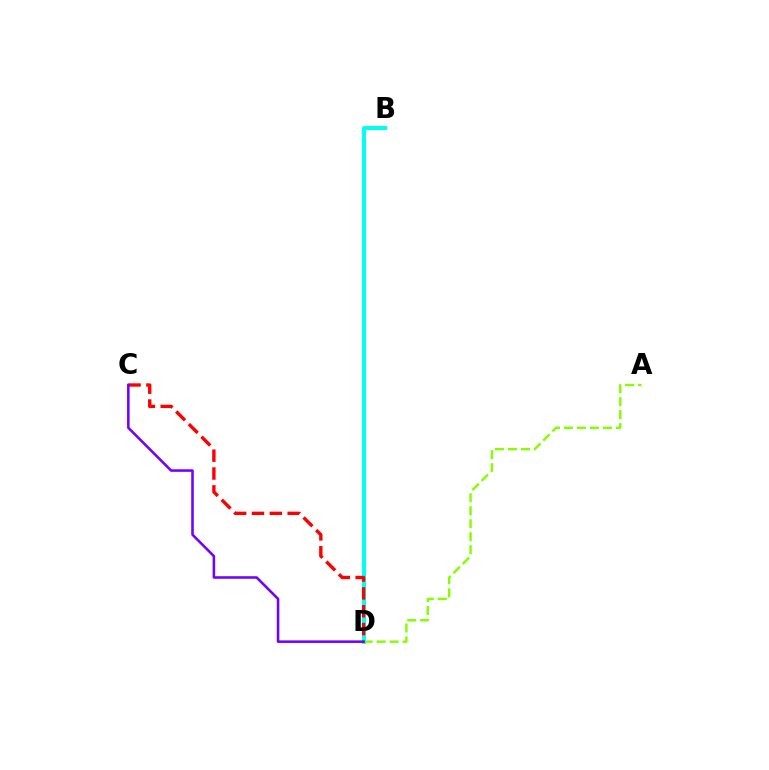{('B', 'D'): [{'color': '#00fff6', 'line_style': 'solid', 'thickness': 2.89}], ('C', 'D'): [{'color': '#ff0000', 'line_style': 'dashed', 'thickness': 2.42}, {'color': '#7200ff', 'line_style': 'solid', 'thickness': 1.85}], ('A', 'D'): [{'color': '#84ff00', 'line_style': 'dashed', 'thickness': 1.76}]}